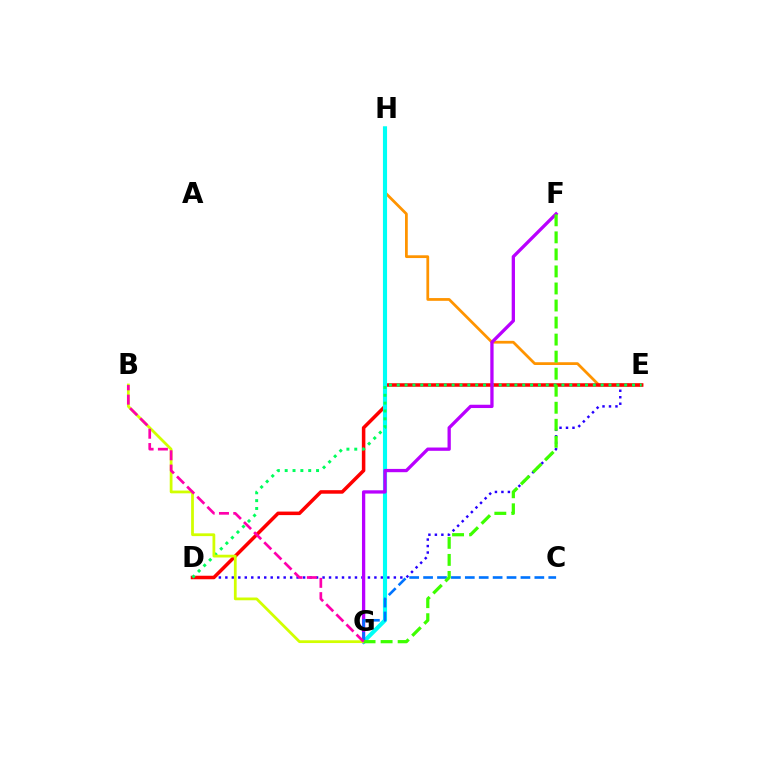{('E', 'H'): [{'color': '#ff9400', 'line_style': 'solid', 'thickness': 1.99}], ('D', 'E'): [{'color': '#2500ff', 'line_style': 'dotted', 'thickness': 1.76}, {'color': '#ff0000', 'line_style': 'solid', 'thickness': 2.54}, {'color': '#00ff5c', 'line_style': 'dotted', 'thickness': 2.13}], ('G', 'H'): [{'color': '#00fff6', 'line_style': 'solid', 'thickness': 2.96}], ('F', 'G'): [{'color': '#b900ff', 'line_style': 'solid', 'thickness': 2.37}, {'color': '#3dff00', 'line_style': 'dashed', 'thickness': 2.31}], ('B', 'G'): [{'color': '#d1ff00', 'line_style': 'solid', 'thickness': 1.99}, {'color': '#ff00ac', 'line_style': 'dashed', 'thickness': 1.94}], ('C', 'G'): [{'color': '#0074ff', 'line_style': 'dashed', 'thickness': 1.89}]}